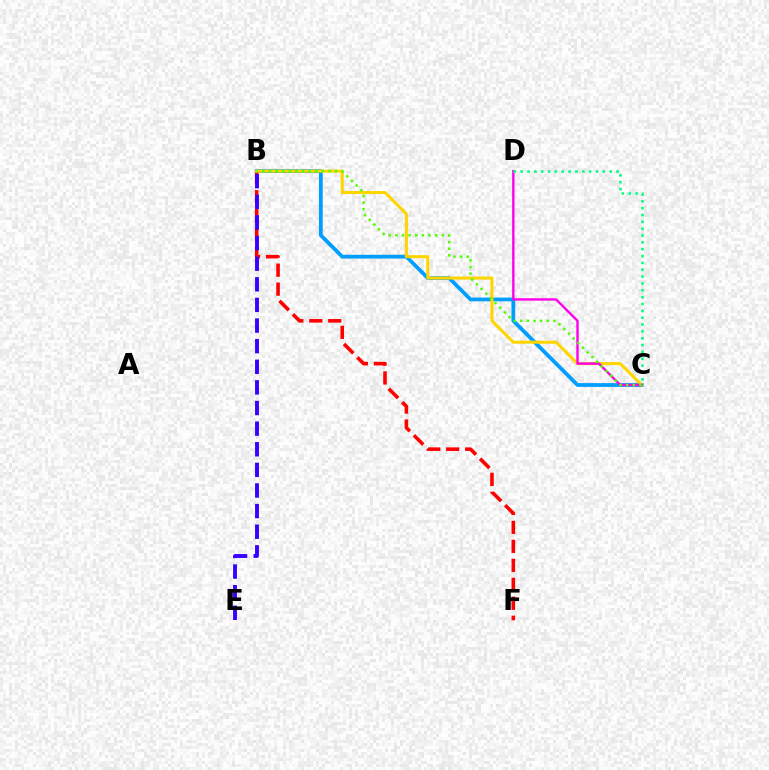{('B', 'C'): [{'color': '#009eff', 'line_style': 'solid', 'thickness': 2.71}, {'color': '#ffd500', 'line_style': 'solid', 'thickness': 2.19}, {'color': '#4fff00', 'line_style': 'dotted', 'thickness': 1.8}], ('B', 'F'): [{'color': '#ff0000', 'line_style': 'dashed', 'thickness': 2.58}], ('C', 'D'): [{'color': '#ff00ed', 'line_style': 'solid', 'thickness': 1.72}, {'color': '#00ff86', 'line_style': 'dotted', 'thickness': 1.86}], ('B', 'E'): [{'color': '#3700ff', 'line_style': 'dashed', 'thickness': 2.8}]}